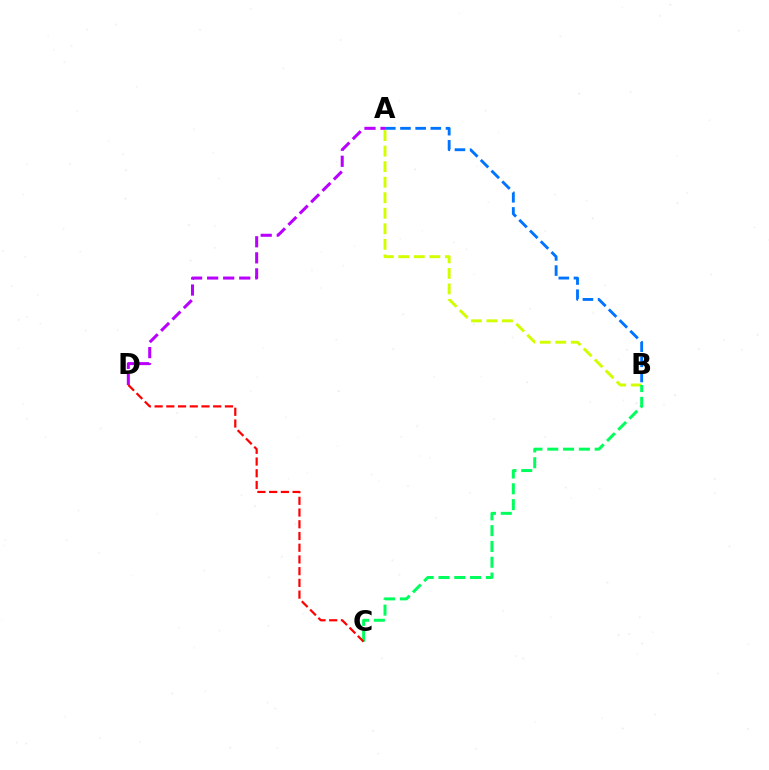{('A', 'D'): [{'color': '#b900ff', 'line_style': 'dashed', 'thickness': 2.18}], ('A', 'B'): [{'color': '#d1ff00', 'line_style': 'dashed', 'thickness': 2.11}, {'color': '#0074ff', 'line_style': 'dashed', 'thickness': 2.06}], ('B', 'C'): [{'color': '#00ff5c', 'line_style': 'dashed', 'thickness': 2.15}], ('C', 'D'): [{'color': '#ff0000', 'line_style': 'dashed', 'thickness': 1.59}]}